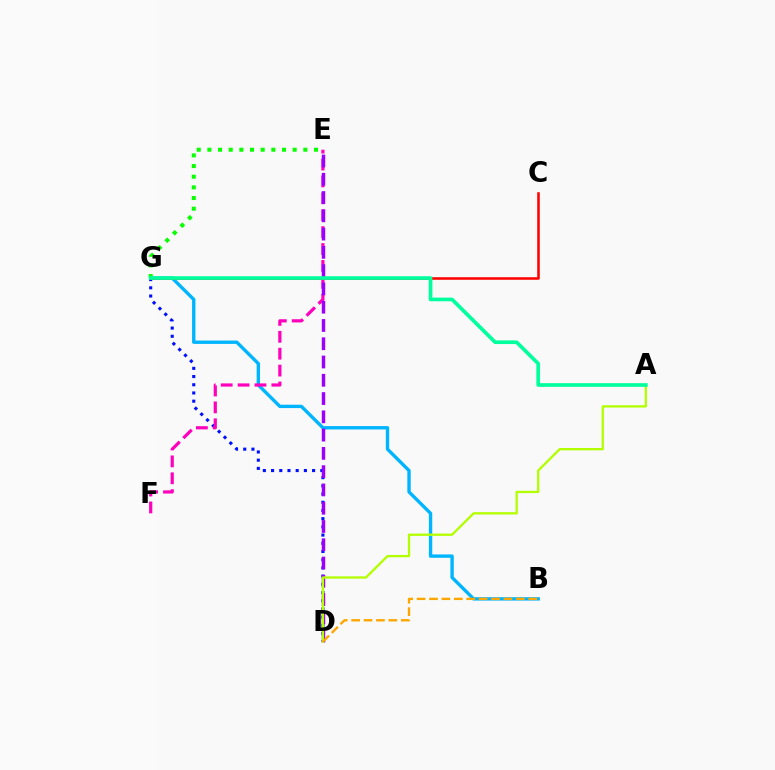{('B', 'G'): [{'color': '#00b5ff', 'line_style': 'solid', 'thickness': 2.42}], ('D', 'G'): [{'color': '#0010ff', 'line_style': 'dotted', 'thickness': 2.23}], ('E', 'F'): [{'color': '#ff00bd', 'line_style': 'dashed', 'thickness': 2.3}], ('D', 'E'): [{'color': '#9b00ff', 'line_style': 'dashed', 'thickness': 2.48}], ('A', 'D'): [{'color': '#b3ff00', 'line_style': 'solid', 'thickness': 1.66}], ('B', 'D'): [{'color': '#ffa500', 'line_style': 'dashed', 'thickness': 1.69}], ('E', 'G'): [{'color': '#08ff00', 'line_style': 'dotted', 'thickness': 2.9}], ('C', 'G'): [{'color': '#ff0000', 'line_style': 'solid', 'thickness': 1.84}], ('A', 'G'): [{'color': '#00ff9d', 'line_style': 'solid', 'thickness': 2.64}]}